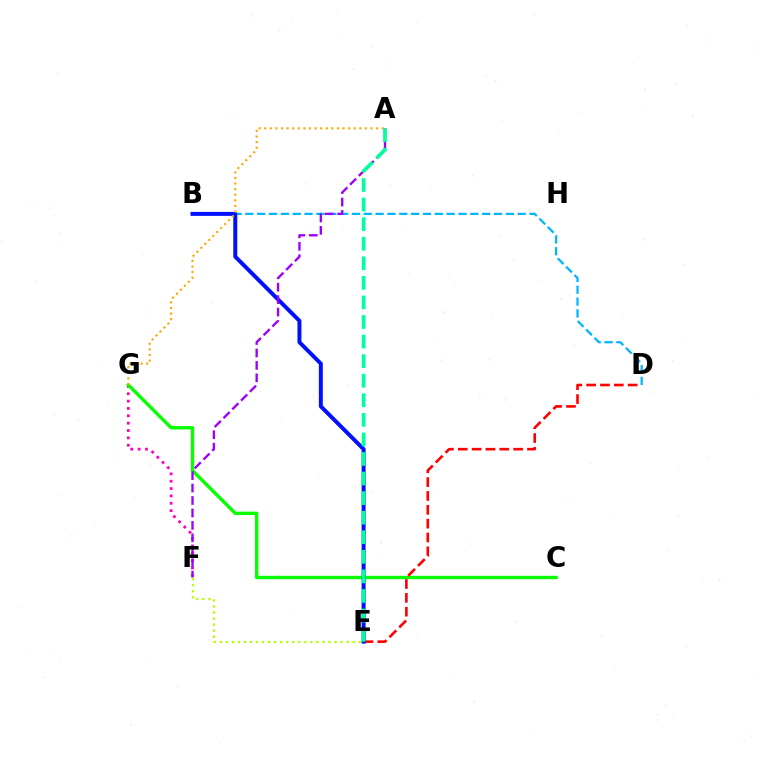{('F', 'G'): [{'color': '#ff00bd', 'line_style': 'dotted', 'thickness': 2.0}], ('C', 'G'): [{'color': '#08ff00', 'line_style': 'solid', 'thickness': 2.43}], ('E', 'F'): [{'color': '#b3ff00', 'line_style': 'dotted', 'thickness': 1.64}], ('B', 'D'): [{'color': '#00b5ff', 'line_style': 'dashed', 'thickness': 1.61}], ('D', 'E'): [{'color': '#ff0000', 'line_style': 'dashed', 'thickness': 1.88}], ('B', 'E'): [{'color': '#0010ff', 'line_style': 'solid', 'thickness': 2.86}], ('A', 'F'): [{'color': '#9b00ff', 'line_style': 'dashed', 'thickness': 1.69}], ('A', 'G'): [{'color': '#ffa500', 'line_style': 'dotted', 'thickness': 1.52}], ('A', 'E'): [{'color': '#00ff9d', 'line_style': 'dashed', 'thickness': 2.66}]}